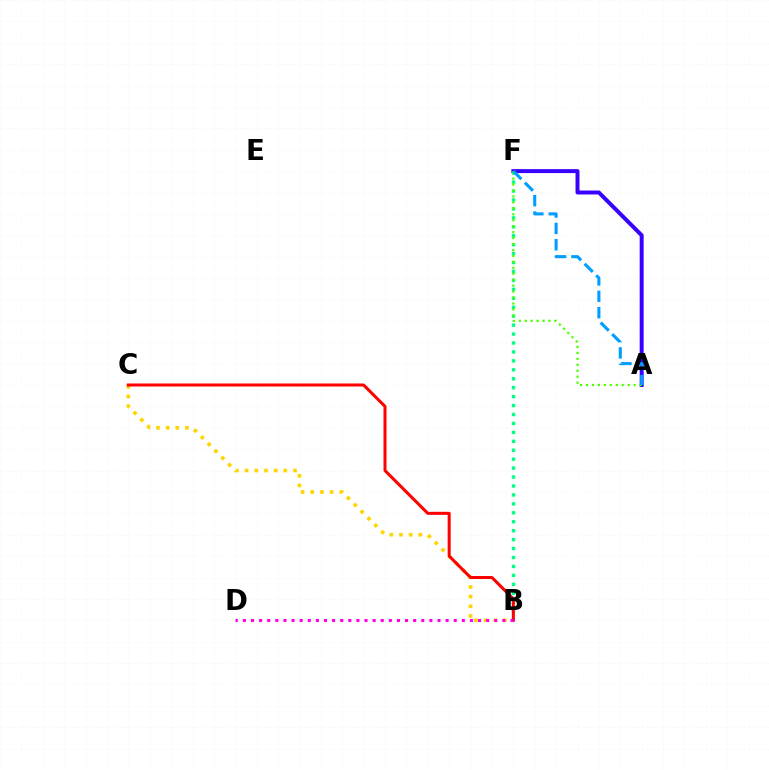{('A', 'F'): [{'color': '#3700ff', 'line_style': 'solid', 'thickness': 2.85}, {'color': '#4fff00', 'line_style': 'dotted', 'thickness': 1.62}, {'color': '#009eff', 'line_style': 'dashed', 'thickness': 2.22}], ('B', 'F'): [{'color': '#00ff86', 'line_style': 'dotted', 'thickness': 2.43}], ('B', 'C'): [{'color': '#ffd500', 'line_style': 'dotted', 'thickness': 2.63}, {'color': '#ff0000', 'line_style': 'solid', 'thickness': 2.17}], ('B', 'D'): [{'color': '#ff00ed', 'line_style': 'dotted', 'thickness': 2.2}]}